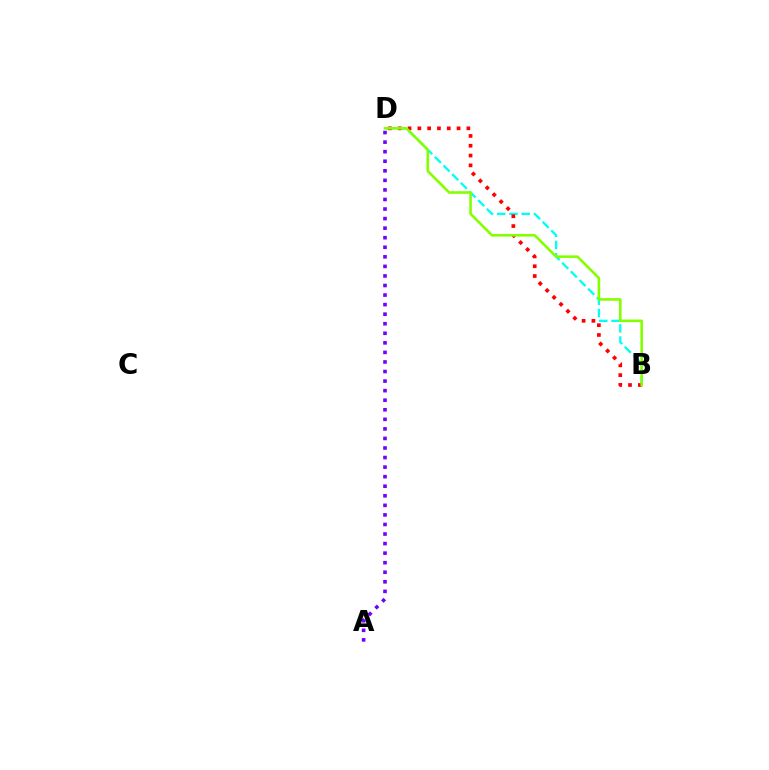{('B', 'D'): [{'color': '#00fff6', 'line_style': 'dashed', 'thickness': 1.66}, {'color': '#ff0000', 'line_style': 'dotted', 'thickness': 2.66}, {'color': '#84ff00', 'line_style': 'solid', 'thickness': 1.88}], ('A', 'D'): [{'color': '#7200ff', 'line_style': 'dotted', 'thickness': 2.6}]}